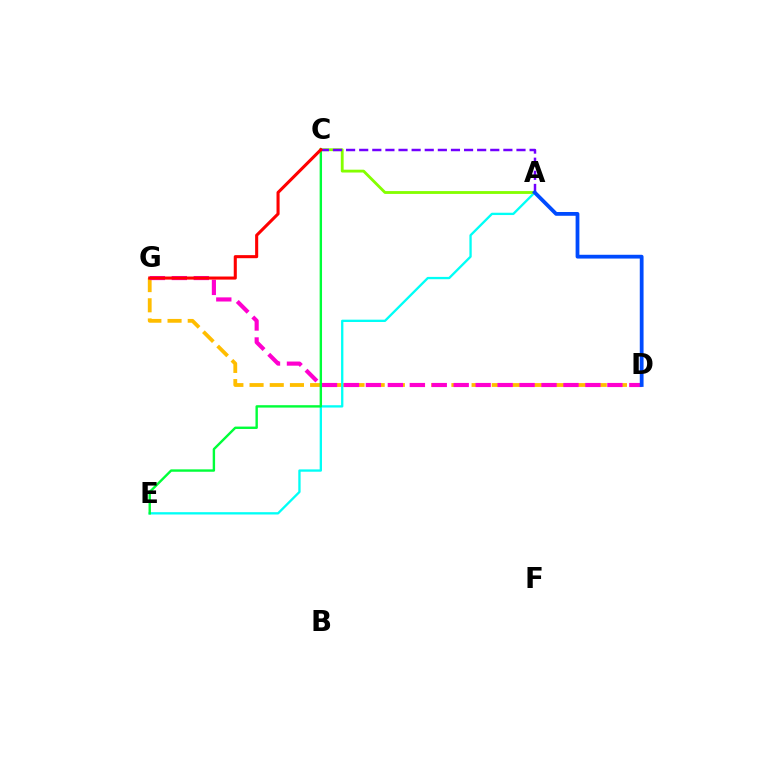{('D', 'G'): [{'color': '#ffbd00', 'line_style': 'dashed', 'thickness': 2.74}, {'color': '#ff00cf', 'line_style': 'dashed', 'thickness': 2.98}], ('A', 'E'): [{'color': '#00fff6', 'line_style': 'solid', 'thickness': 1.67}], ('A', 'C'): [{'color': '#84ff00', 'line_style': 'solid', 'thickness': 2.04}, {'color': '#7200ff', 'line_style': 'dashed', 'thickness': 1.78}], ('C', 'E'): [{'color': '#00ff39', 'line_style': 'solid', 'thickness': 1.72}], ('C', 'G'): [{'color': '#ff0000', 'line_style': 'solid', 'thickness': 2.21}], ('A', 'D'): [{'color': '#004bff', 'line_style': 'solid', 'thickness': 2.72}]}